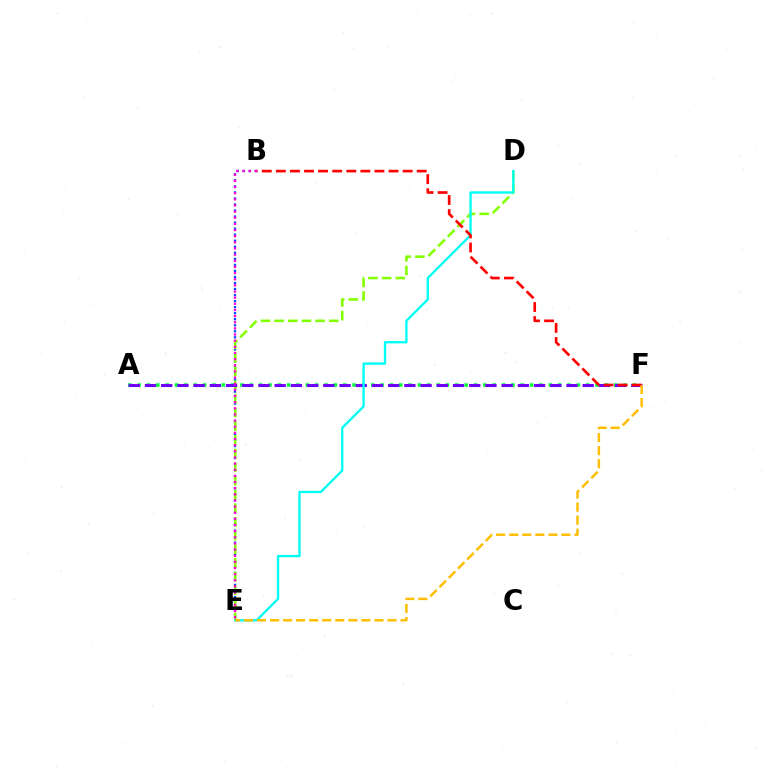{('B', 'E'): [{'color': '#004bff', 'line_style': 'dotted', 'thickness': 1.64}, {'color': '#ff00cf', 'line_style': 'dotted', 'thickness': 1.67}], ('D', 'E'): [{'color': '#84ff00', 'line_style': 'dashed', 'thickness': 1.86}, {'color': '#00fff6', 'line_style': 'solid', 'thickness': 1.68}], ('A', 'F'): [{'color': '#00ff39', 'line_style': 'dotted', 'thickness': 2.54}, {'color': '#7200ff', 'line_style': 'dashed', 'thickness': 2.2}], ('B', 'F'): [{'color': '#ff0000', 'line_style': 'dashed', 'thickness': 1.91}], ('E', 'F'): [{'color': '#ffbd00', 'line_style': 'dashed', 'thickness': 1.77}]}